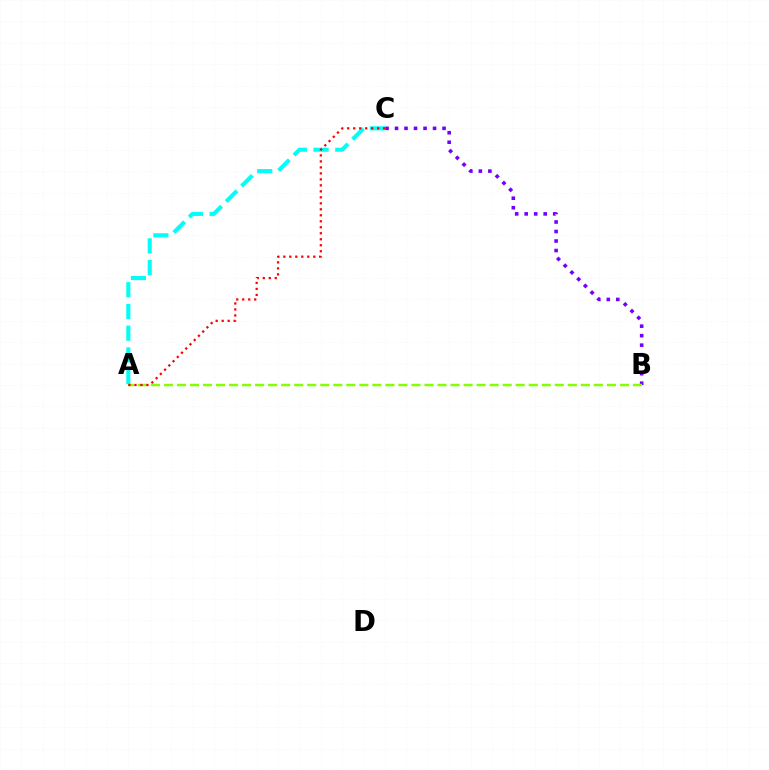{('B', 'C'): [{'color': '#7200ff', 'line_style': 'dotted', 'thickness': 2.58}], ('A', 'B'): [{'color': '#84ff00', 'line_style': 'dashed', 'thickness': 1.77}], ('A', 'C'): [{'color': '#00fff6', 'line_style': 'dashed', 'thickness': 2.95}, {'color': '#ff0000', 'line_style': 'dotted', 'thickness': 1.63}]}